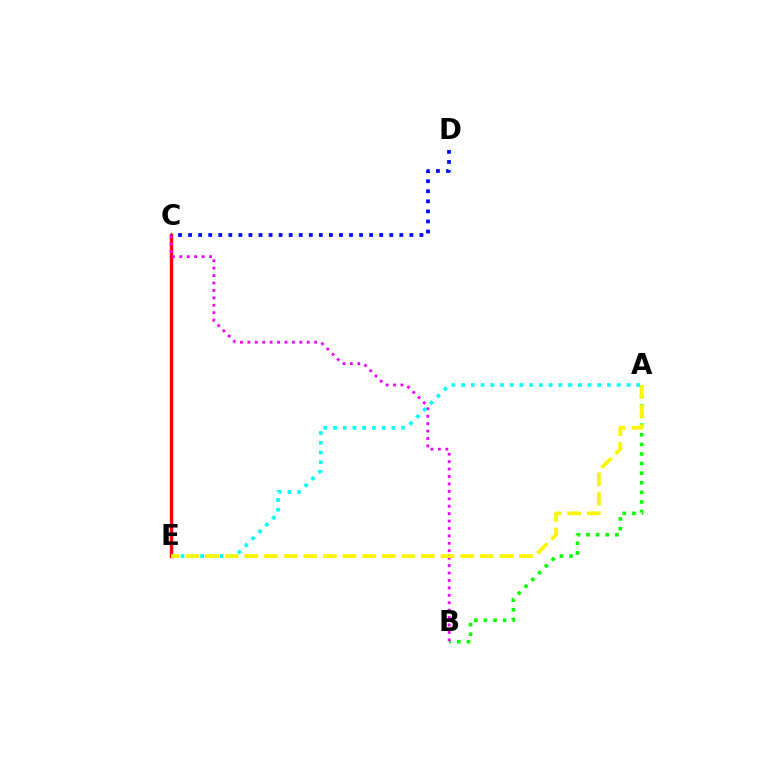{('C', 'E'): [{'color': '#ff0000', 'line_style': 'solid', 'thickness': 2.43}], ('C', 'D'): [{'color': '#0010ff', 'line_style': 'dotted', 'thickness': 2.73}], ('A', 'B'): [{'color': '#08ff00', 'line_style': 'dotted', 'thickness': 2.61}], ('B', 'C'): [{'color': '#ee00ff', 'line_style': 'dotted', 'thickness': 2.02}], ('A', 'E'): [{'color': '#00fff6', 'line_style': 'dotted', 'thickness': 2.64}, {'color': '#fcf500', 'line_style': 'dashed', 'thickness': 2.66}]}